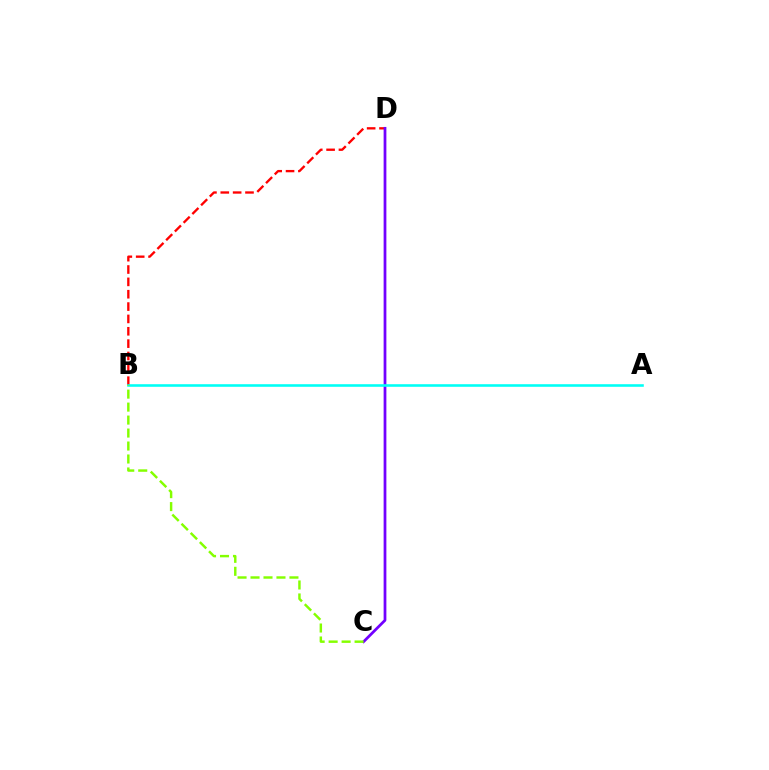{('B', 'D'): [{'color': '#ff0000', 'line_style': 'dashed', 'thickness': 1.68}], ('C', 'D'): [{'color': '#7200ff', 'line_style': 'solid', 'thickness': 1.98}], ('A', 'B'): [{'color': '#00fff6', 'line_style': 'solid', 'thickness': 1.86}], ('B', 'C'): [{'color': '#84ff00', 'line_style': 'dashed', 'thickness': 1.76}]}